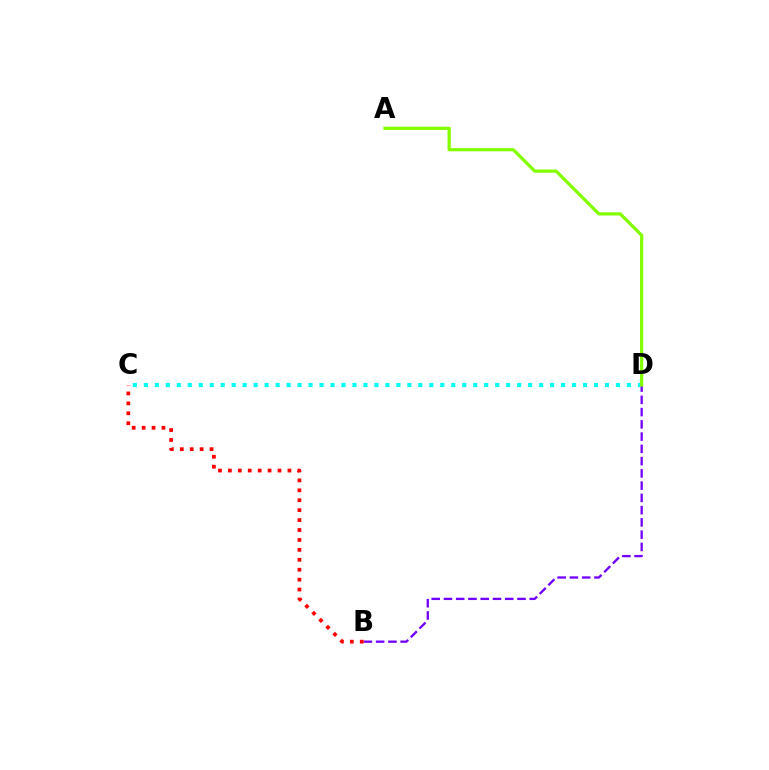{('C', 'D'): [{'color': '#00fff6', 'line_style': 'dotted', 'thickness': 2.98}], ('B', 'D'): [{'color': '#7200ff', 'line_style': 'dashed', 'thickness': 1.67}], ('A', 'D'): [{'color': '#84ff00', 'line_style': 'solid', 'thickness': 2.33}], ('B', 'C'): [{'color': '#ff0000', 'line_style': 'dotted', 'thickness': 2.7}]}